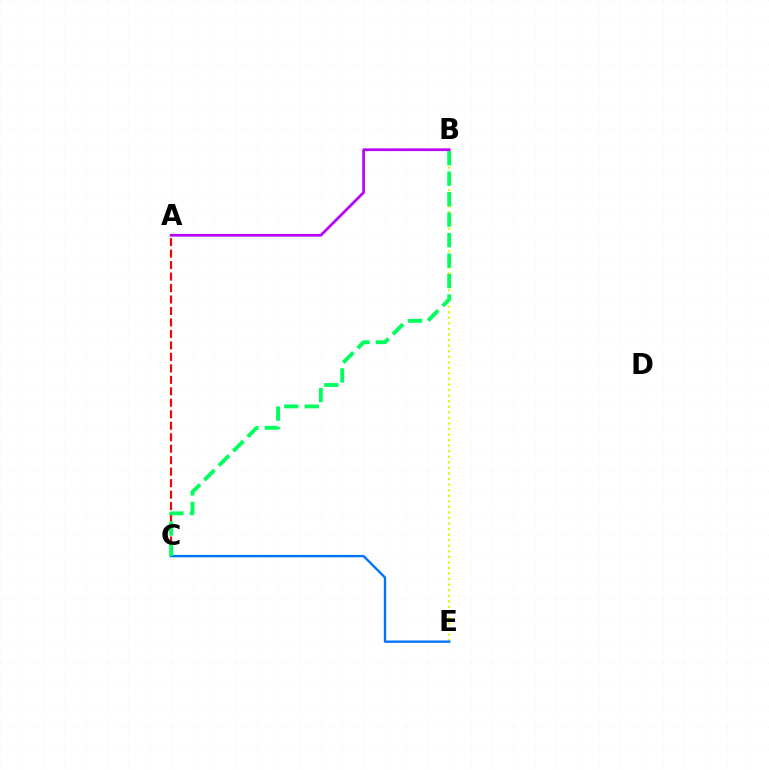{('B', 'E'): [{'color': '#d1ff00', 'line_style': 'dotted', 'thickness': 1.51}], ('A', 'C'): [{'color': '#ff0000', 'line_style': 'dashed', 'thickness': 1.56}], ('C', 'E'): [{'color': '#0074ff', 'line_style': 'solid', 'thickness': 1.71}], ('B', 'C'): [{'color': '#00ff5c', 'line_style': 'dashed', 'thickness': 2.78}], ('A', 'B'): [{'color': '#b900ff', 'line_style': 'solid', 'thickness': 1.95}]}